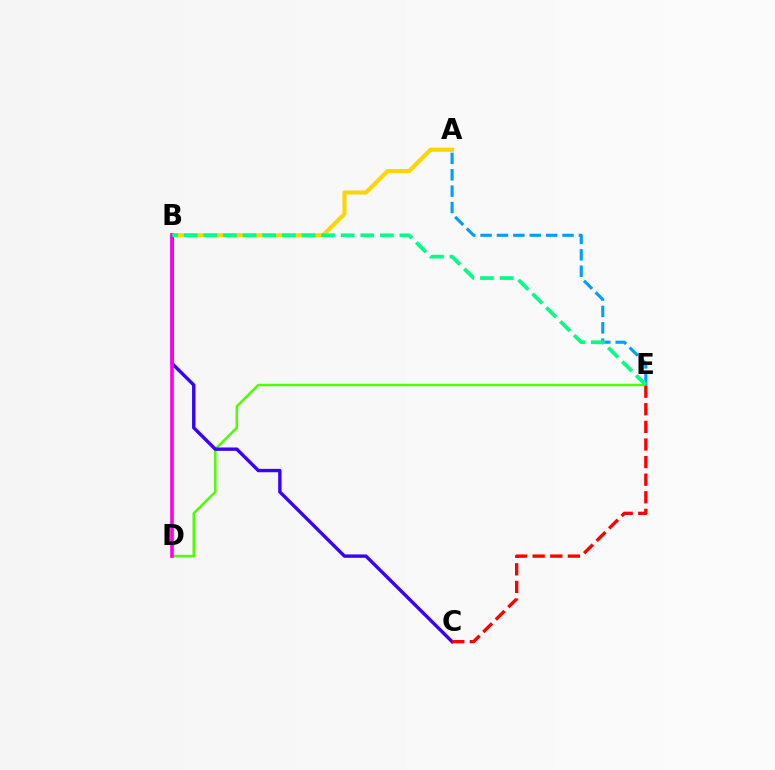{('D', 'E'): [{'color': '#4fff00', 'line_style': 'solid', 'thickness': 1.8}], ('B', 'C'): [{'color': '#3700ff', 'line_style': 'solid', 'thickness': 2.43}], ('A', 'E'): [{'color': '#009eff', 'line_style': 'dashed', 'thickness': 2.23}], ('C', 'E'): [{'color': '#ff0000', 'line_style': 'dashed', 'thickness': 2.39}], ('A', 'B'): [{'color': '#ffd500', 'line_style': 'solid', 'thickness': 2.94}], ('B', 'D'): [{'color': '#ff00ed', 'line_style': 'solid', 'thickness': 2.63}], ('B', 'E'): [{'color': '#00ff86', 'line_style': 'dashed', 'thickness': 2.66}]}